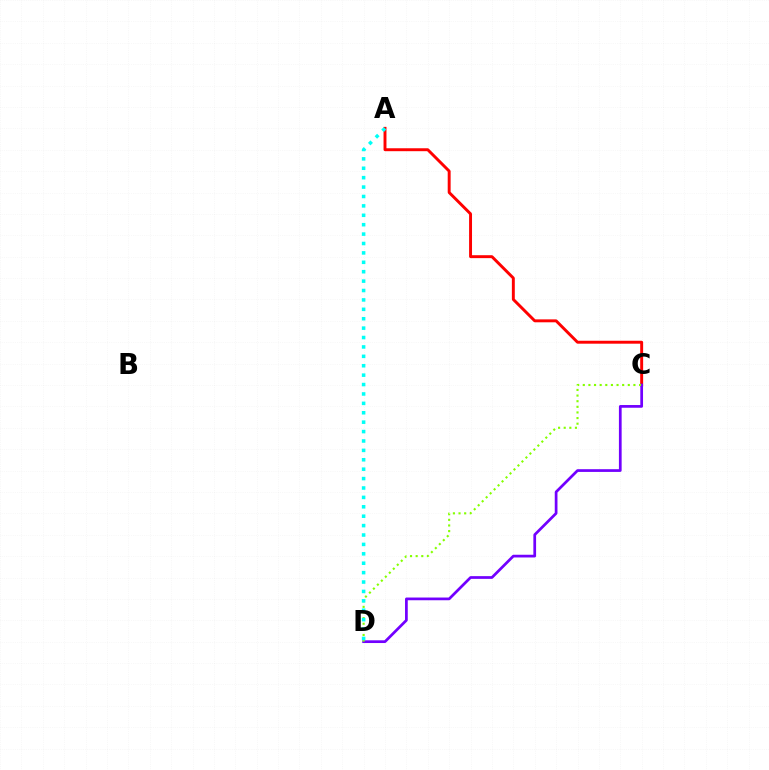{('A', 'C'): [{'color': '#ff0000', 'line_style': 'solid', 'thickness': 2.11}], ('C', 'D'): [{'color': '#7200ff', 'line_style': 'solid', 'thickness': 1.96}, {'color': '#84ff00', 'line_style': 'dotted', 'thickness': 1.53}], ('A', 'D'): [{'color': '#00fff6', 'line_style': 'dotted', 'thickness': 2.55}]}